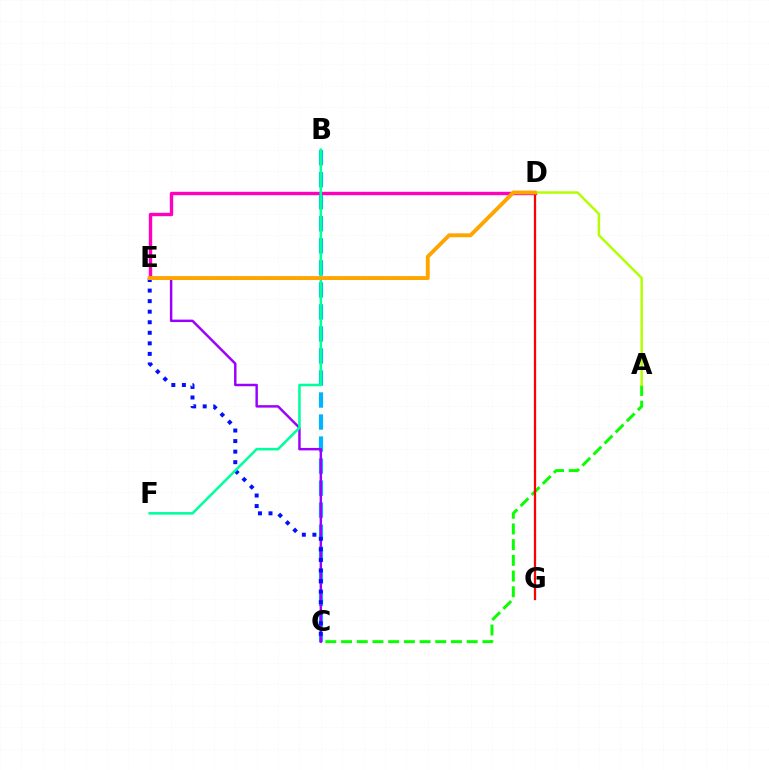{('B', 'C'): [{'color': '#00b5ff', 'line_style': 'dashed', 'thickness': 2.99}], ('C', 'E'): [{'color': '#9b00ff', 'line_style': 'solid', 'thickness': 1.77}, {'color': '#0010ff', 'line_style': 'dotted', 'thickness': 2.87}], ('D', 'E'): [{'color': '#ff00bd', 'line_style': 'solid', 'thickness': 2.44}, {'color': '#ffa500', 'line_style': 'solid', 'thickness': 2.81}], ('B', 'F'): [{'color': '#00ff9d', 'line_style': 'solid', 'thickness': 1.85}], ('A', 'C'): [{'color': '#08ff00', 'line_style': 'dashed', 'thickness': 2.13}], ('A', 'D'): [{'color': '#b3ff00', 'line_style': 'solid', 'thickness': 1.77}], ('D', 'G'): [{'color': '#ff0000', 'line_style': 'solid', 'thickness': 1.62}]}